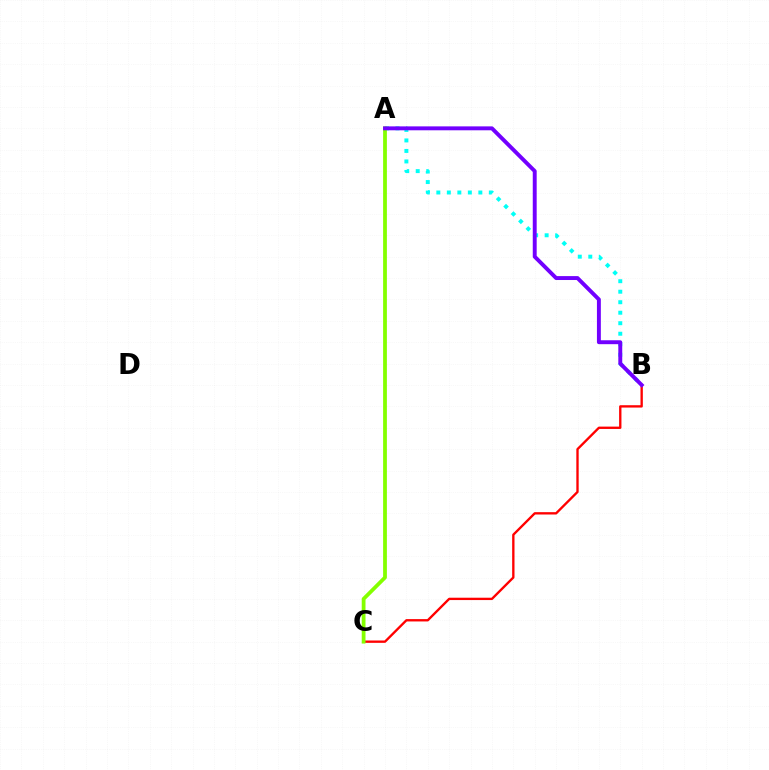{('A', 'B'): [{'color': '#00fff6', 'line_style': 'dotted', 'thickness': 2.85}, {'color': '#7200ff', 'line_style': 'solid', 'thickness': 2.82}], ('B', 'C'): [{'color': '#ff0000', 'line_style': 'solid', 'thickness': 1.69}], ('A', 'C'): [{'color': '#84ff00', 'line_style': 'solid', 'thickness': 2.72}]}